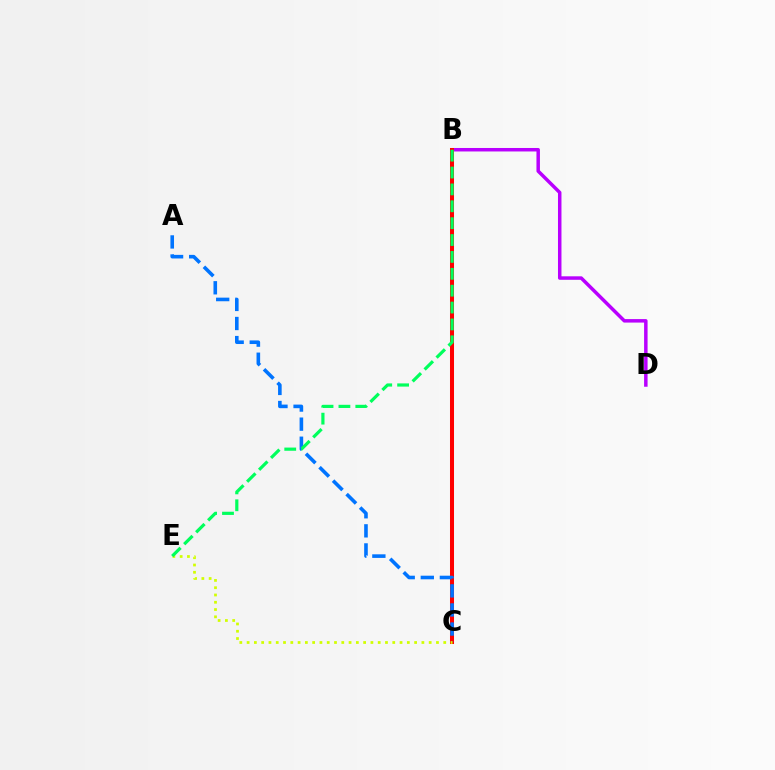{('B', 'D'): [{'color': '#b900ff', 'line_style': 'solid', 'thickness': 2.51}], ('B', 'C'): [{'color': '#ff0000', 'line_style': 'solid', 'thickness': 2.9}], ('A', 'C'): [{'color': '#0074ff', 'line_style': 'dashed', 'thickness': 2.59}], ('C', 'E'): [{'color': '#d1ff00', 'line_style': 'dotted', 'thickness': 1.98}], ('B', 'E'): [{'color': '#00ff5c', 'line_style': 'dashed', 'thickness': 2.29}]}